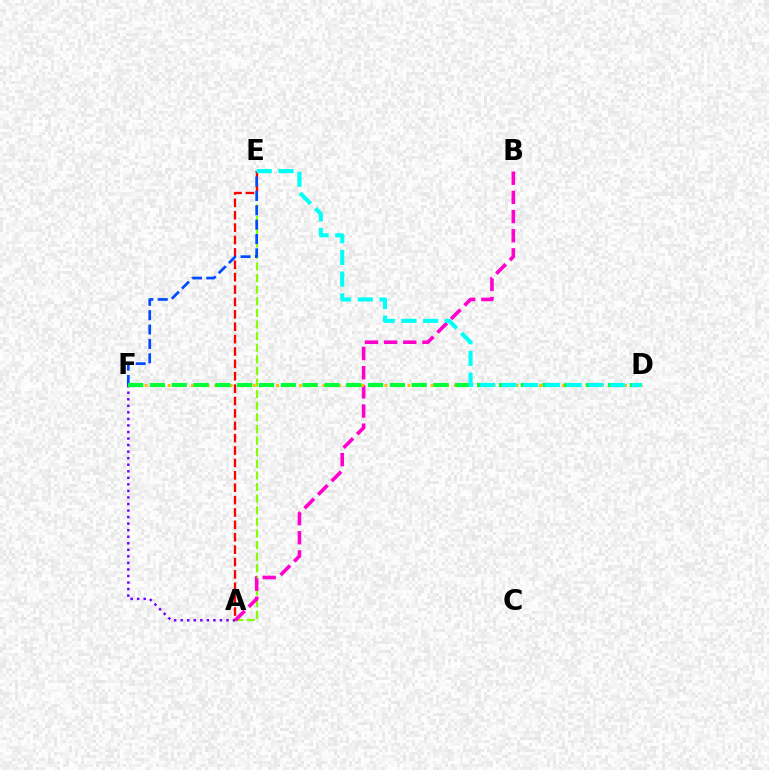{('A', 'E'): [{'color': '#84ff00', 'line_style': 'dashed', 'thickness': 1.58}, {'color': '#ff0000', 'line_style': 'dashed', 'thickness': 1.68}], ('A', 'F'): [{'color': '#7200ff', 'line_style': 'dotted', 'thickness': 1.78}], ('A', 'B'): [{'color': '#ff00cf', 'line_style': 'dashed', 'thickness': 2.6}], ('D', 'F'): [{'color': '#ffbd00', 'line_style': 'dotted', 'thickness': 2.1}, {'color': '#00ff39', 'line_style': 'dashed', 'thickness': 2.96}], ('E', 'F'): [{'color': '#004bff', 'line_style': 'dashed', 'thickness': 1.95}], ('D', 'E'): [{'color': '#00fff6', 'line_style': 'dashed', 'thickness': 2.95}]}